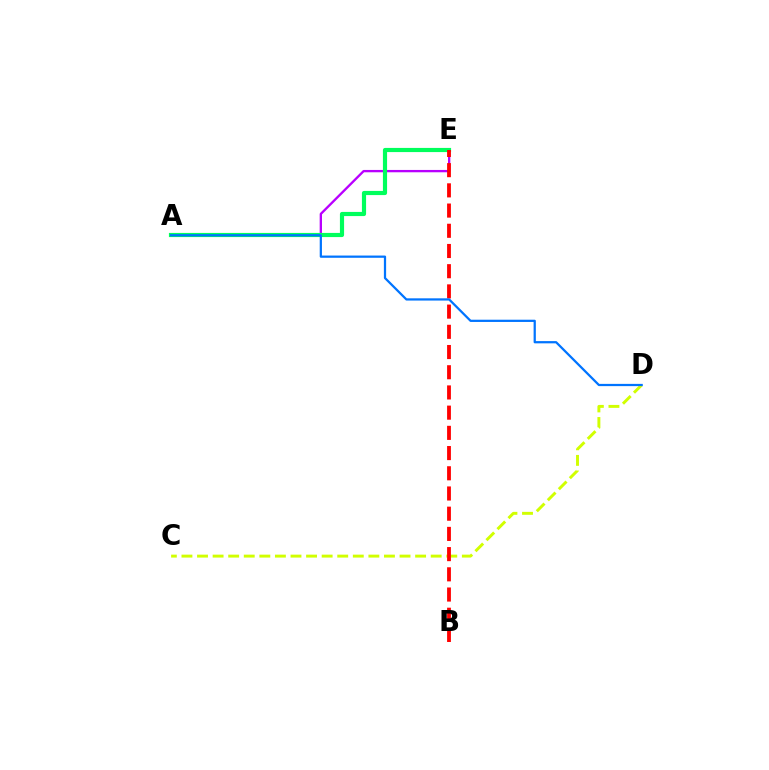{('C', 'D'): [{'color': '#d1ff00', 'line_style': 'dashed', 'thickness': 2.12}], ('A', 'E'): [{'color': '#b900ff', 'line_style': 'solid', 'thickness': 1.68}, {'color': '#00ff5c', 'line_style': 'solid', 'thickness': 3.0}], ('B', 'E'): [{'color': '#ff0000', 'line_style': 'dashed', 'thickness': 2.75}], ('A', 'D'): [{'color': '#0074ff', 'line_style': 'solid', 'thickness': 1.61}]}